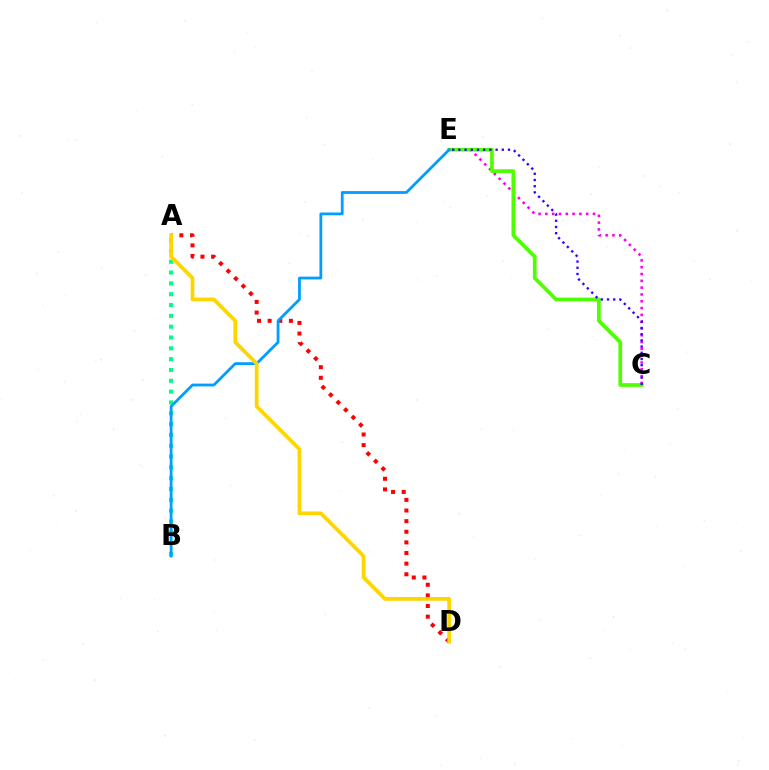{('A', 'D'): [{'color': '#ff0000', 'line_style': 'dotted', 'thickness': 2.89}, {'color': '#ffd500', 'line_style': 'solid', 'thickness': 2.7}], ('C', 'E'): [{'color': '#ff00ed', 'line_style': 'dotted', 'thickness': 1.85}, {'color': '#4fff00', 'line_style': 'solid', 'thickness': 2.66}, {'color': '#3700ff', 'line_style': 'dotted', 'thickness': 1.69}], ('A', 'B'): [{'color': '#00ff86', 'line_style': 'dotted', 'thickness': 2.94}], ('B', 'E'): [{'color': '#009eff', 'line_style': 'solid', 'thickness': 2.01}]}